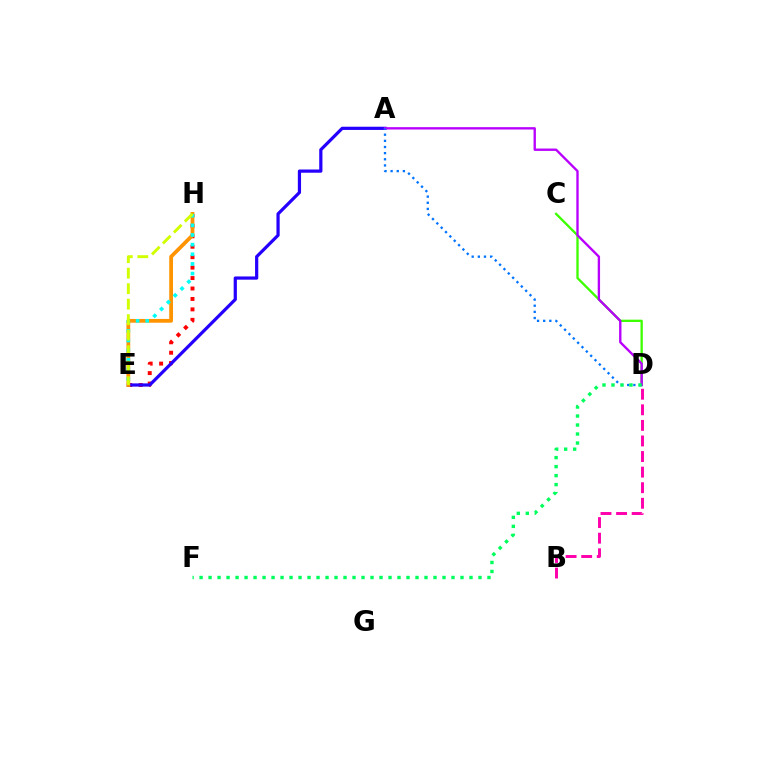{('E', 'H'): [{'color': '#ff0000', 'line_style': 'dotted', 'thickness': 2.84}, {'color': '#ff9400', 'line_style': 'solid', 'thickness': 2.71}, {'color': '#00fff6', 'line_style': 'dotted', 'thickness': 2.62}, {'color': '#d1ff00', 'line_style': 'dashed', 'thickness': 2.11}], ('A', 'E'): [{'color': '#2500ff', 'line_style': 'solid', 'thickness': 2.31}], ('C', 'D'): [{'color': '#3dff00', 'line_style': 'solid', 'thickness': 1.67}], ('A', 'D'): [{'color': '#b900ff', 'line_style': 'solid', 'thickness': 1.7}, {'color': '#0074ff', 'line_style': 'dotted', 'thickness': 1.67}], ('D', 'F'): [{'color': '#00ff5c', 'line_style': 'dotted', 'thickness': 2.44}], ('B', 'D'): [{'color': '#ff00ac', 'line_style': 'dashed', 'thickness': 2.12}]}